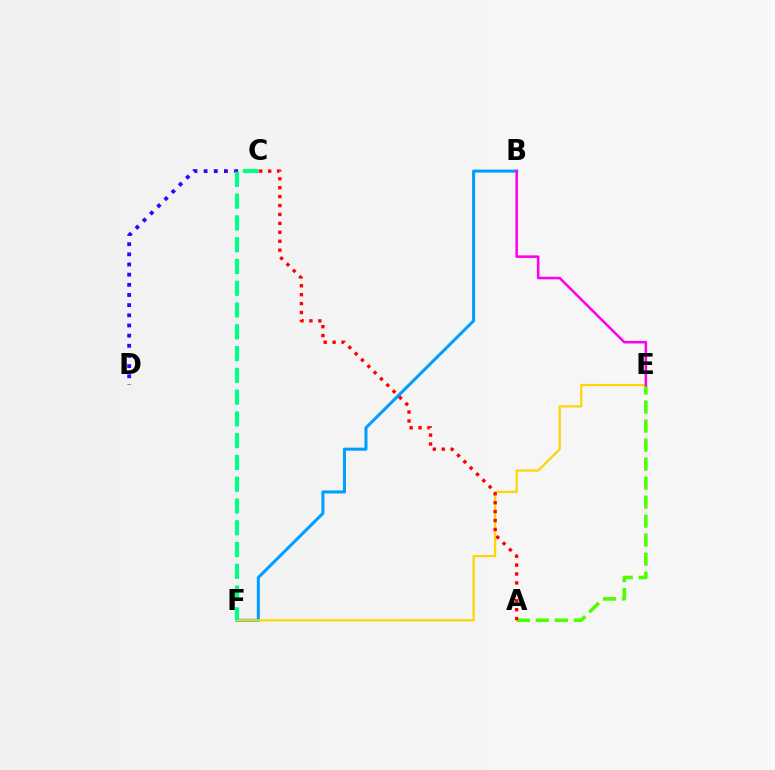{('A', 'E'): [{'color': '#4fff00', 'line_style': 'dashed', 'thickness': 2.58}], ('B', 'F'): [{'color': '#009eff', 'line_style': 'solid', 'thickness': 2.19}], ('E', 'F'): [{'color': '#ffd500', 'line_style': 'solid', 'thickness': 1.58}], ('B', 'E'): [{'color': '#ff00ed', 'line_style': 'solid', 'thickness': 1.83}], ('C', 'D'): [{'color': '#3700ff', 'line_style': 'dotted', 'thickness': 2.76}], ('A', 'C'): [{'color': '#ff0000', 'line_style': 'dotted', 'thickness': 2.42}], ('C', 'F'): [{'color': '#00ff86', 'line_style': 'dashed', 'thickness': 2.96}]}